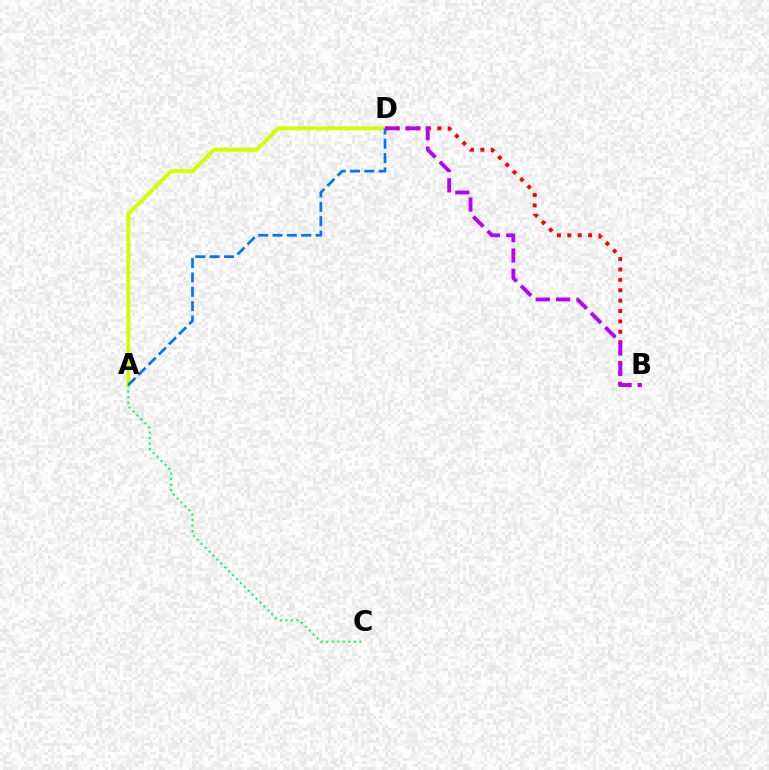{('B', 'D'): [{'color': '#ff0000', 'line_style': 'dotted', 'thickness': 2.82}, {'color': '#b900ff', 'line_style': 'dashed', 'thickness': 2.76}], ('A', 'D'): [{'color': '#d1ff00', 'line_style': 'solid', 'thickness': 2.83}, {'color': '#0074ff', 'line_style': 'dashed', 'thickness': 1.95}], ('A', 'C'): [{'color': '#00ff5c', 'line_style': 'dotted', 'thickness': 1.5}]}